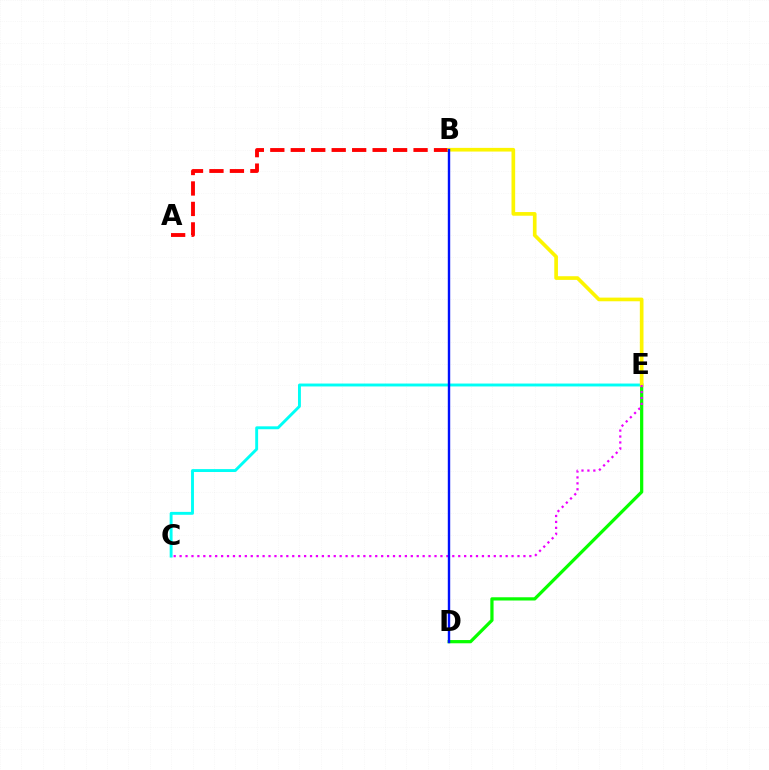{('D', 'E'): [{'color': '#08ff00', 'line_style': 'solid', 'thickness': 2.33}], ('A', 'B'): [{'color': '#ff0000', 'line_style': 'dashed', 'thickness': 2.78}], ('C', 'E'): [{'color': '#00fff6', 'line_style': 'solid', 'thickness': 2.09}, {'color': '#ee00ff', 'line_style': 'dotted', 'thickness': 1.61}], ('B', 'E'): [{'color': '#fcf500', 'line_style': 'solid', 'thickness': 2.64}], ('B', 'D'): [{'color': '#0010ff', 'line_style': 'solid', 'thickness': 1.73}]}